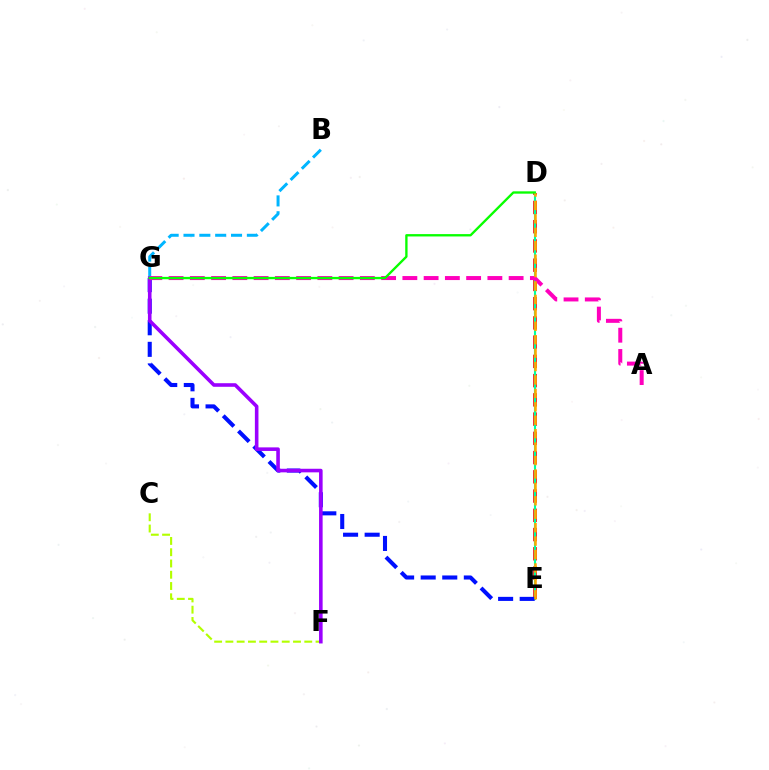{('D', 'E'): [{'color': '#ff0000', 'line_style': 'dashed', 'thickness': 2.61}, {'color': '#00ff9d', 'line_style': 'solid', 'thickness': 1.52}, {'color': '#ffa500', 'line_style': 'dashed', 'thickness': 1.82}], ('C', 'F'): [{'color': '#b3ff00', 'line_style': 'dashed', 'thickness': 1.53}], ('E', 'G'): [{'color': '#0010ff', 'line_style': 'dashed', 'thickness': 2.93}], ('B', 'G'): [{'color': '#00b5ff', 'line_style': 'dashed', 'thickness': 2.15}], ('F', 'G'): [{'color': '#9b00ff', 'line_style': 'solid', 'thickness': 2.58}], ('A', 'G'): [{'color': '#ff00bd', 'line_style': 'dashed', 'thickness': 2.89}], ('D', 'G'): [{'color': '#08ff00', 'line_style': 'solid', 'thickness': 1.69}]}